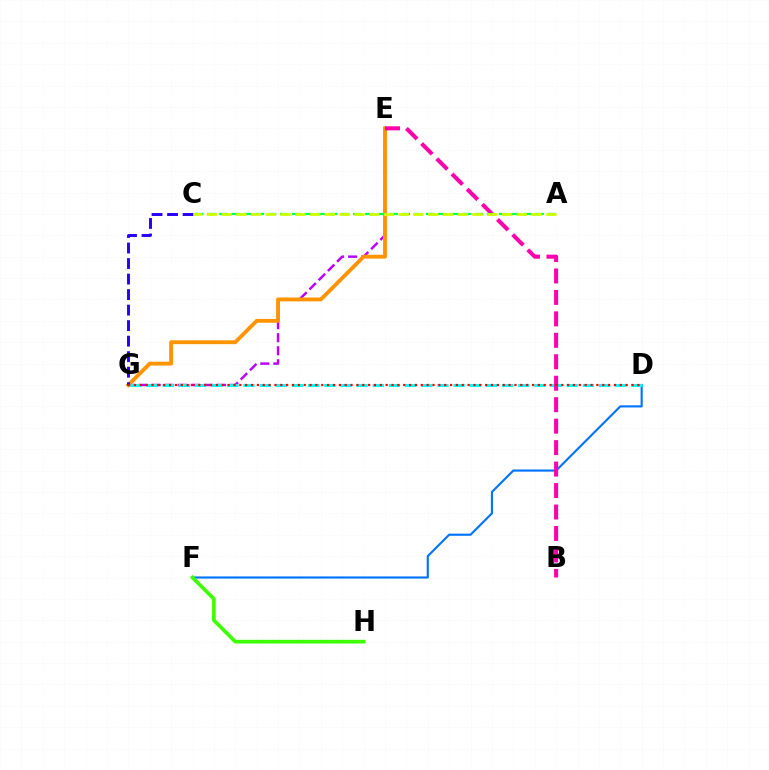{('D', 'F'): [{'color': '#0074ff', 'line_style': 'solid', 'thickness': 1.54}], ('E', 'G'): [{'color': '#b900ff', 'line_style': 'dashed', 'thickness': 1.77}, {'color': '#ff9400', 'line_style': 'solid', 'thickness': 2.78}], ('D', 'G'): [{'color': '#00fff6', 'line_style': 'dashed', 'thickness': 2.2}, {'color': '#ff0000', 'line_style': 'dotted', 'thickness': 1.59}], ('C', 'G'): [{'color': '#2500ff', 'line_style': 'dashed', 'thickness': 2.11}], ('B', 'E'): [{'color': '#ff00ac', 'line_style': 'dashed', 'thickness': 2.92}], ('A', 'C'): [{'color': '#00ff5c', 'line_style': 'dashed', 'thickness': 1.65}, {'color': '#d1ff00', 'line_style': 'dashed', 'thickness': 2.01}], ('F', 'H'): [{'color': '#3dff00', 'line_style': 'solid', 'thickness': 2.65}]}